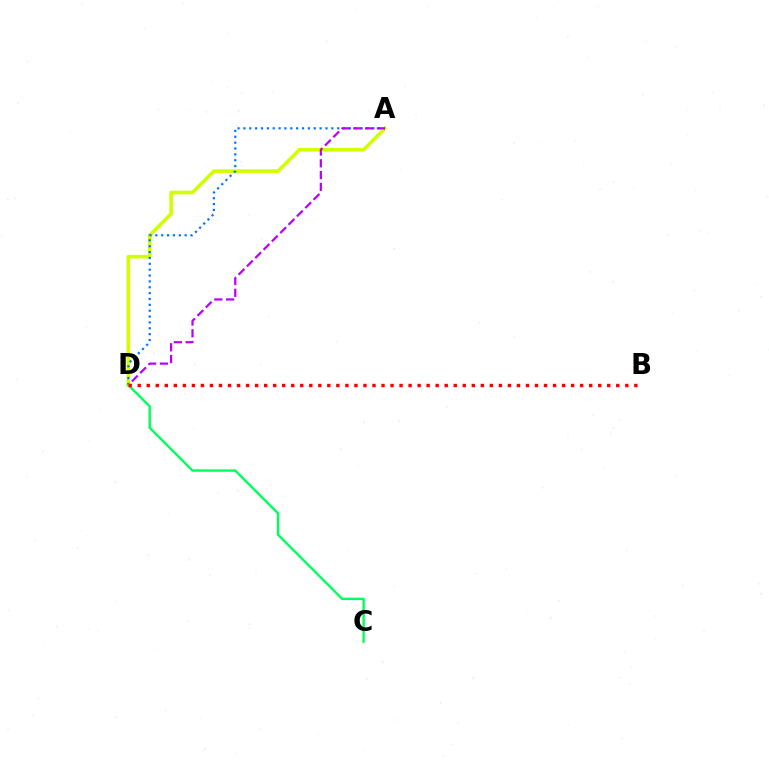{('A', 'D'): [{'color': '#d1ff00', 'line_style': 'solid', 'thickness': 2.6}, {'color': '#0074ff', 'line_style': 'dotted', 'thickness': 1.59}, {'color': '#b900ff', 'line_style': 'dashed', 'thickness': 1.6}], ('C', 'D'): [{'color': '#00ff5c', 'line_style': 'solid', 'thickness': 1.72}], ('B', 'D'): [{'color': '#ff0000', 'line_style': 'dotted', 'thickness': 2.45}]}